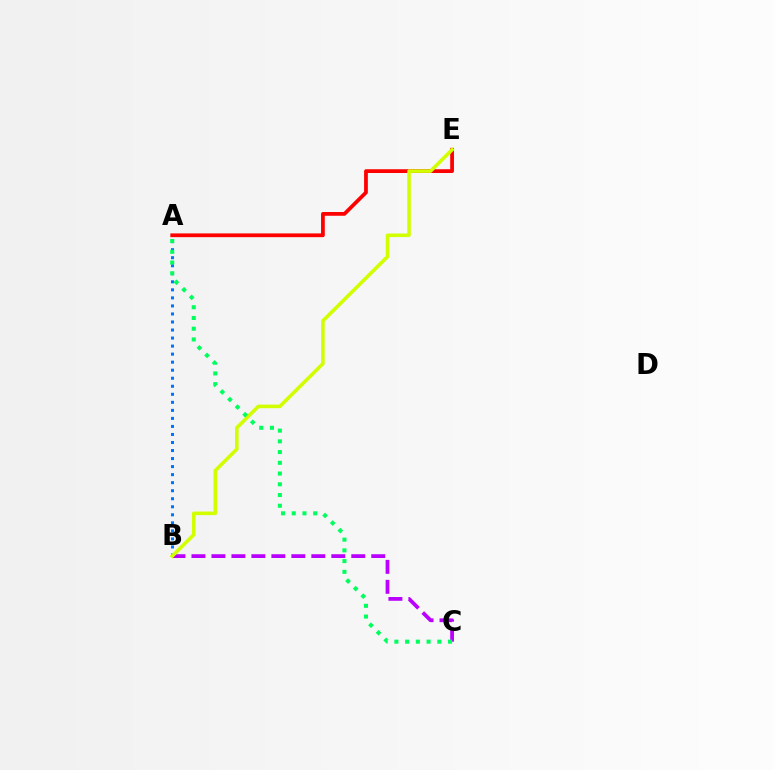{('A', 'E'): [{'color': '#ff0000', 'line_style': 'solid', 'thickness': 2.7}], ('A', 'B'): [{'color': '#0074ff', 'line_style': 'dotted', 'thickness': 2.18}], ('B', 'C'): [{'color': '#b900ff', 'line_style': 'dashed', 'thickness': 2.71}], ('B', 'E'): [{'color': '#d1ff00', 'line_style': 'solid', 'thickness': 2.57}], ('A', 'C'): [{'color': '#00ff5c', 'line_style': 'dotted', 'thickness': 2.92}]}